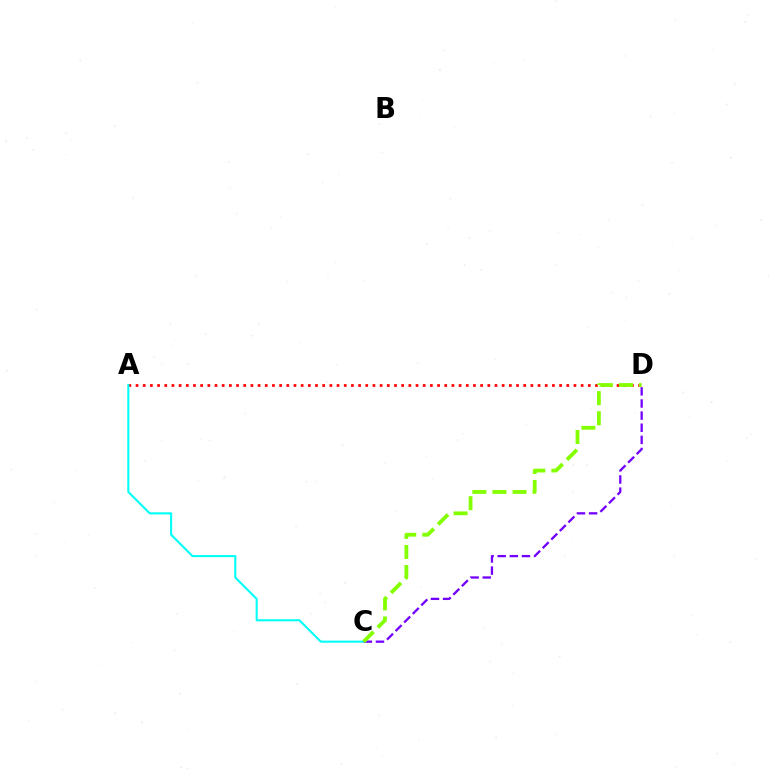{('A', 'D'): [{'color': '#ff0000', 'line_style': 'dotted', 'thickness': 1.95}], ('A', 'C'): [{'color': '#00fff6', 'line_style': 'solid', 'thickness': 1.5}], ('C', 'D'): [{'color': '#7200ff', 'line_style': 'dashed', 'thickness': 1.65}, {'color': '#84ff00', 'line_style': 'dashed', 'thickness': 2.73}]}